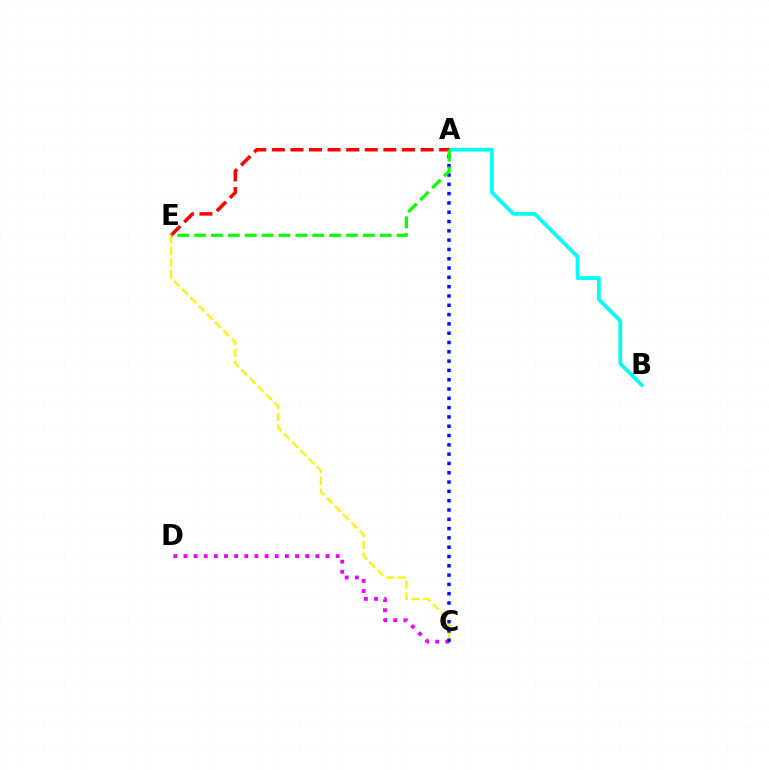{('A', 'B'): [{'color': '#00fff6', 'line_style': 'solid', 'thickness': 2.69}], ('C', 'D'): [{'color': '#ee00ff', 'line_style': 'dotted', 'thickness': 2.76}], ('C', 'E'): [{'color': '#fcf500', 'line_style': 'dashed', 'thickness': 1.59}], ('A', 'C'): [{'color': '#0010ff', 'line_style': 'dotted', 'thickness': 2.53}], ('A', 'E'): [{'color': '#ff0000', 'line_style': 'dashed', 'thickness': 2.52}, {'color': '#08ff00', 'line_style': 'dashed', 'thickness': 2.29}]}